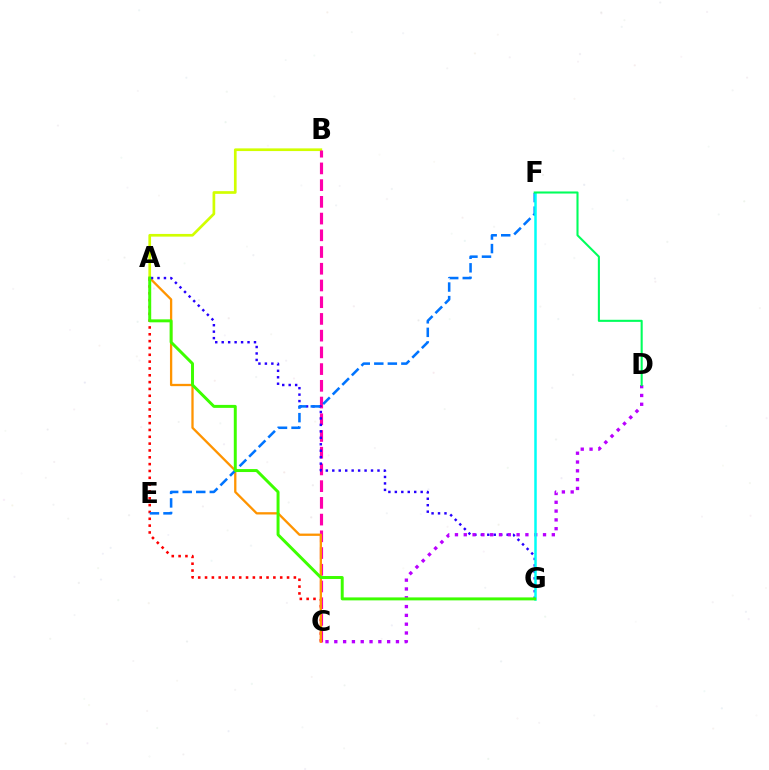{('A', 'B'): [{'color': '#d1ff00', 'line_style': 'solid', 'thickness': 1.94}], ('B', 'C'): [{'color': '#ff00ac', 'line_style': 'dashed', 'thickness': 2.27}], ('A', 'C'): [{'color': '#ff0000', 'line_style': 'dotted', 'thickness': 1.86}, {'color': '#ff9400', 'line_style': 'solid', 'thickness': 1.66}], ('A', 'G'): [{'color': '#2500ff', 'line_style': 'dotted', 'thickness': 1.75}, {'color': '#3dff00', 'line_style': 'solid', 'thickness': 2.13}], ('E', 'F'): [{'color': '#0074ff', 'line_style': 'dashed', 'thickness': 1.84}], ('C', 'D'): [{'color': '#b900ff', 'line_style': 'dotted', 'thickness': 2.39}], ('F', 'G'): [{'color': '#00fff6', 'line_style': 'solid', 'thickness': 1.81}], ('D', 'F'): [{'color': '#00ff5c', 'line_style': 'solid', 'thickness': 1.5}]}